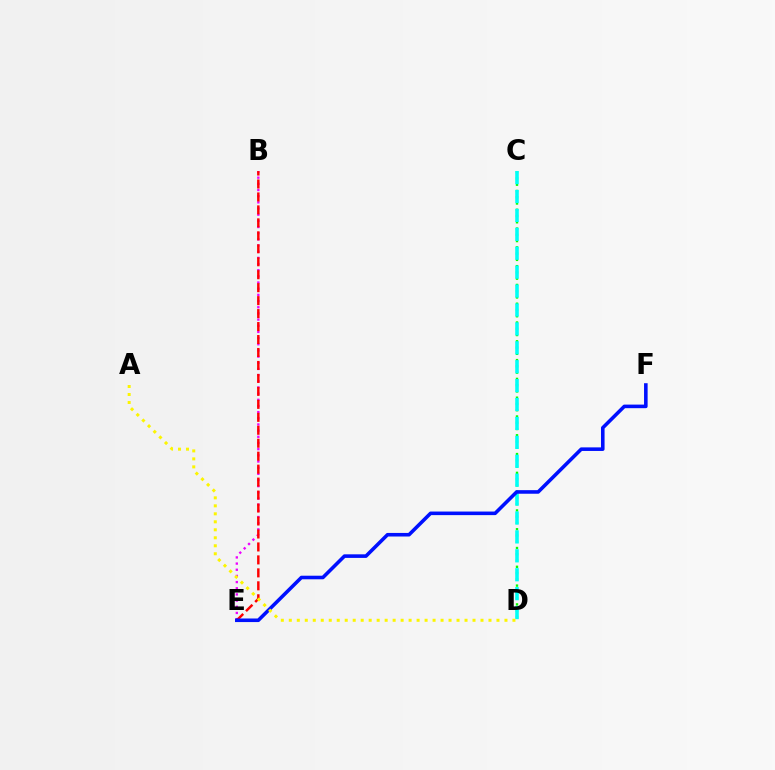{('C', 'D'): [{'color': '#08ff00', 'line_style': 'dotted', 'thickness': 1.7}, {'color': '#00fff6', 'line_style': 'dashed', 'thickness': 2.57}], ('B', 'E'): [{'color': '#ee00ff', 'line_style': 'dotted', 'thickness': 1.68}, {'color': '#ff0000', 'line_style': 'dashed', 'thickness': 1.76}], ('E', 'F'): [{'color': '#0010ff', 'line_style': 'solid', 'thickness': 2.58}], ('A', 'D'): [{'color': '#fcf500', 'line_style': 'dotted', 'thickness': 2.17}]}